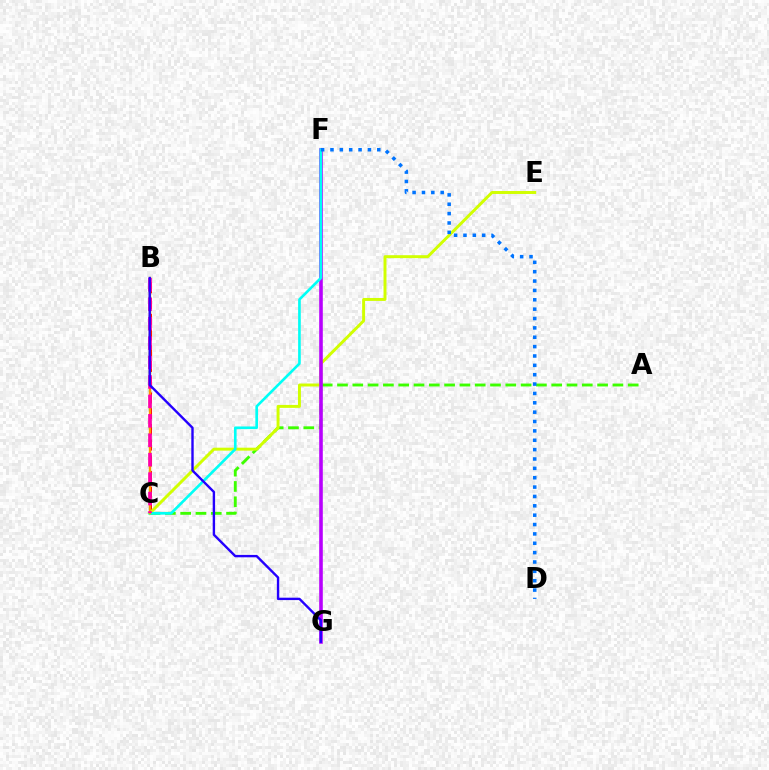{('B', 'C'): [{'color': '#00ff5c', 'line_style': 'dotted', 'thickness': 1.69}, {'color': '#ff0000', 'line_style': 'dashed', 'thickness': 2.14}, {'color': '#ff9400', 'line_style': 'solid', 'thickness': 1.67}, {'color': '#ff00ac', 'line_style': 'dashed', 'thickness': 2.64}], ('A', 'C'): [{'color': '#3dff00', 'line_style': 'dashed', 'thickness': 2.08}], ('C', 'E'): [{'color': '#d1ff00', 'line_style': 'solid', 'thickness': 2.13}], ('F', 'G'): [{'color': '#b900ff', 'line_style': 'solid', 'thickness': 2.59}], ('C', 'F'): [{'color': '#00fff6', 'line_style': 'solid', 'thickness': 1.9}], ('D', 'F'): [{'color': '#0074ff', 'line_style': 'dotted', 'thickness': 2.54}], ('B', 'G'): [{'color': '#2500ff', 'line_style': 'solid', 'thickness': 1.72}]}